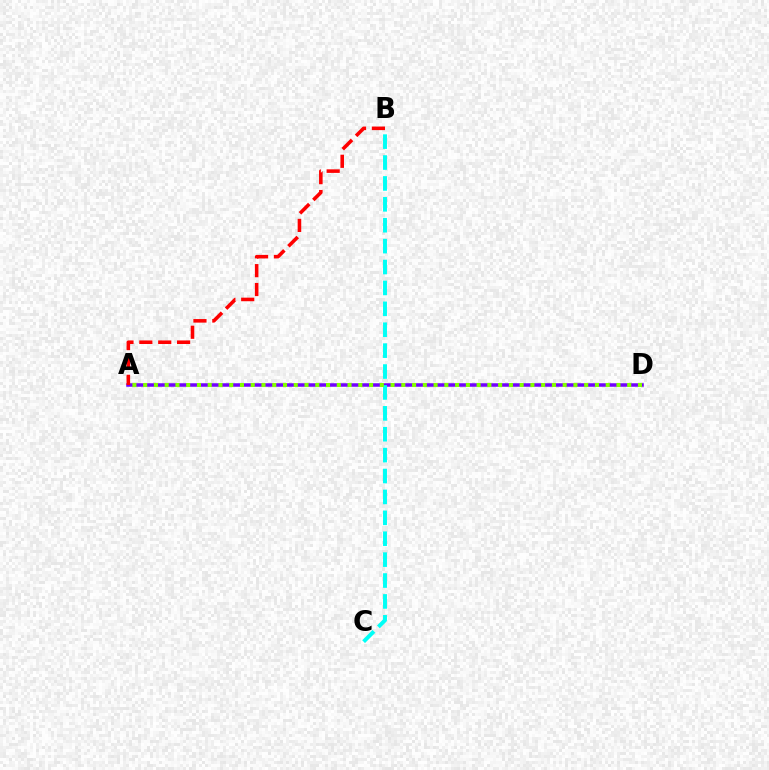{('A', 'D'): [{'color': '#7200ff', 'line_style': 'solid', 'thickness': 2.52}, {'color': '#84ff00', 'line_style': 'dotted', 'thickness': 2.92}], ('B', 'C'): [{'color': '#00fff6', 'line_style': 'dashed', 'thickness': 2.84}], ('A', 'B'): [{'color': '#ff0000', 'line_style': 'dashed', 'thickness': 2.56}]}